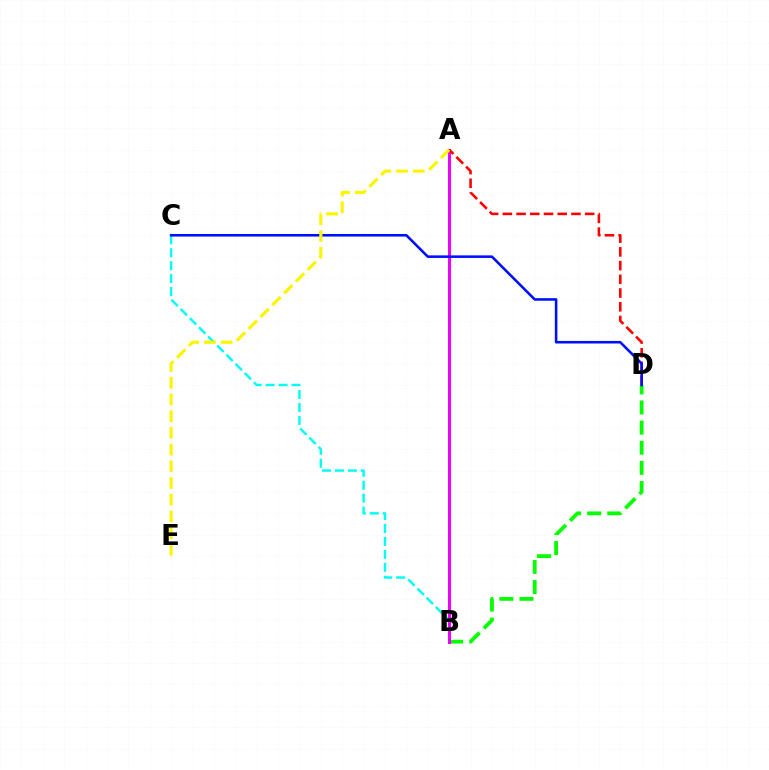{('B', 'D'): [{'color': '#08ff00', 'line_style': 'dashed', 'thickness': 2.73}], ('B', 'C'): [{'color': '#00fff6', 'line_style': 'dashed', 'thickness': 1.76}], ('A', 'B'): [{'color': '#ee00ff', 'line_style': 'solid', 'thickness': 2.2}], ('A', 'D'): [{'color': '#ff0000', 'line_style': 'dashed', 'thickness': 1.86}], ('C', 'D'): [{'color': '#0010ff', 'line_style': 'solid', 'thickness': 1.85}], ('A', 'E'): [{'color': '#fcf500', 'line_style': 'dashed', 'thickness': 2.27}]}